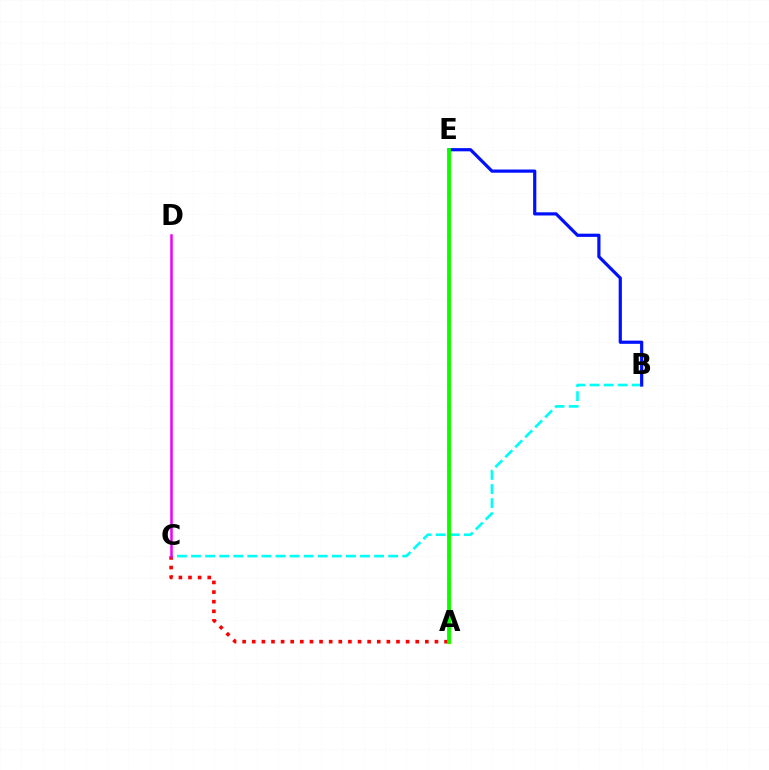{('B', 'C'): [{'color': '#00fff6', 'line_style': 'dashed', 'thickness': 1.91}], ('A', 'E'): [{'color': '#fcf500', 'line_style': 'solid', 'thickness': 2.5}, {'color': '#08ff00', 'line_style': 'solid', 'thickness': 2.71}], ('B', 'E'): [{'color': '#0010ff', 'line_style': 'solid', 'thickness': 2.3}], ('A', 'C'): [{'color': '#ff0000', 'line_style': 'dotted', 'thickness': 2.61}], ('C', 'D'): [{'color': '#ee00ff', 'line_style': 'solid', 'thickness': 1.8}]}